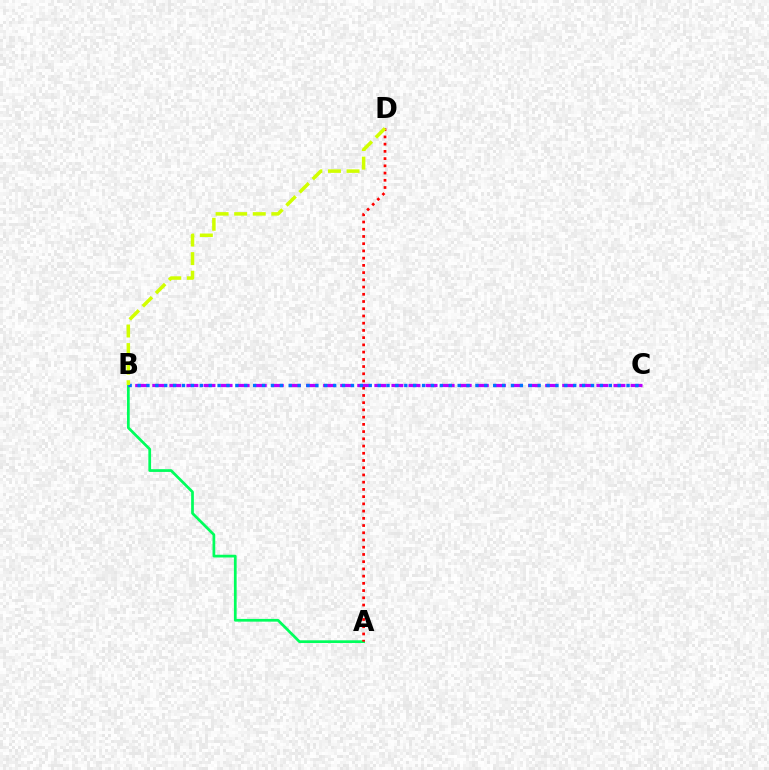{('A', 'B'): [{'color': '#00ff5c', 'line_style': 'solid', 'thickness': 1.97}], ('A', 'D'): [{'color': '#ff0000', 'line_style': 'dotted', 'thickness': 1.96}], ('B', 'C'): [{'color': '#b900ff', 'line_style': 'dashed', 'thickness': 2.32}, {'color': '#0074ff', 'line_style': 'dotted', 'thickness': 2.42}], ('B', 'D'): [{'color': '#d1ff00', 'line_style': 'dashed', 'thickness': 2.52}]}